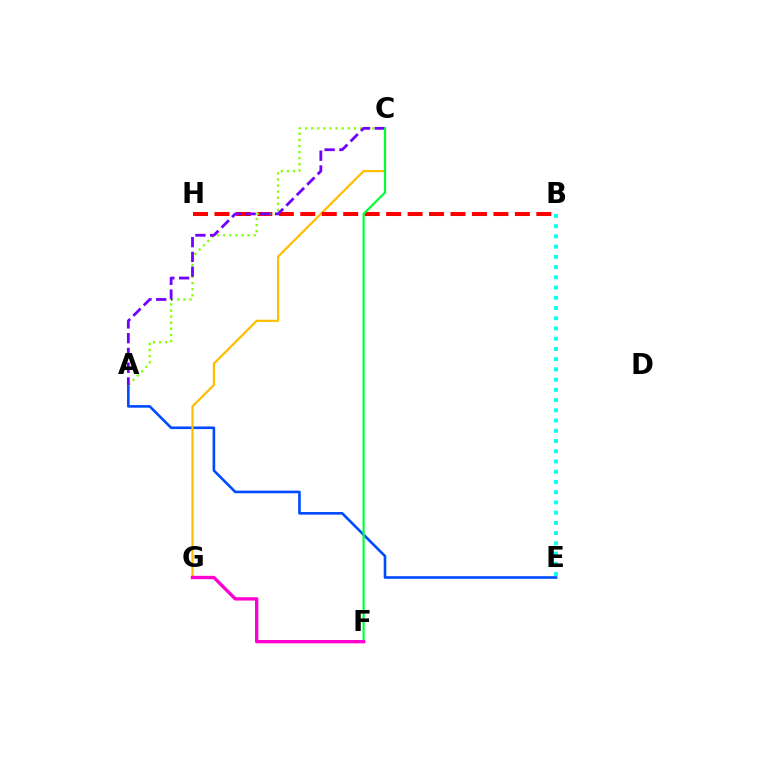{('A', 'E'): [{'color': '#004bff', 'line_style': 'solid', 'thickness': 1.88}], ('C', 'G'): [{'color': '#ffbd00', 'line_style': 'solid', 'thickness': 1.58}], ('B', 'H'): [{'color': '#ff0000', 'line_style': 'dashed', 'thickness': 2.92}], ('A', 'C'): [{'color': '#84ff00', 'line_style': 'dotted', 'thickness': 1.66}, {'color': '#7200ff', 'line_style': 'dashed', 'thickness': 2.01}], ('C', 'F'): [{'color': '#00ff39', 'line_style': 'solid', 'thickness': 1.57}], ('B', 'E'): [{'color': '#00fff6', 'line_style': 'dotted', 'thickness': 2.78}], ('F', 'G'): [{'color': '#ff00cf', 'line_style': 'solid', 'thickness': 2.4}]}